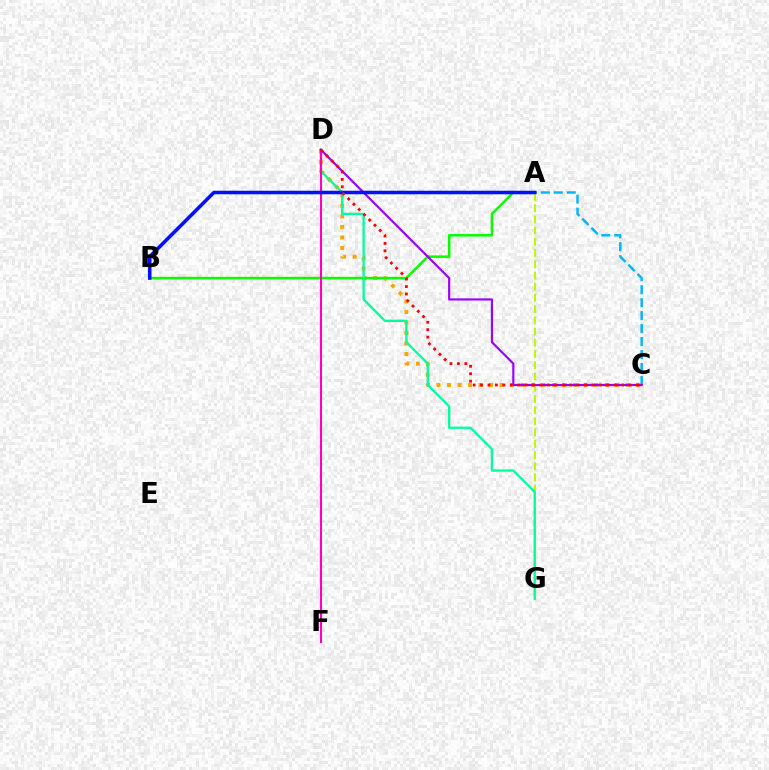{('C', 'D'): [{'color': '#ffa500', 'line_style': 'dotted', 'thickness': 2.86}, {'color': '#9b00ff', 'line_style': 'solid', 'thickness': 1.57}, {'color': '#ff0000', 'line_style': 'dotted', 'thickness': 2.02}], ('A', 'G'): [{'color': '#b3ff00', 'line_style': 'dashed', 'thickness': 1.52}], ('A', 'B'): [{'color': '#08ff00', 'line_style': 'solid', 'thickness': 1.83}, {'color': '#0010ff', 'line_style': 'solid', 'thickness': 2.55}], ('D', 'G'): [{'color': '#00ff9d', 'line_style': 'solid', 'thickness': 1.66}], ('D', 'F'): [{'color': '#ff00bd', 'line_style': 'solid', 'thickness': 1.51}], ('A', 'C'): [{'color': '#00b5ff', 'line_style': 'dashed', 'thickness': 1.76}]}